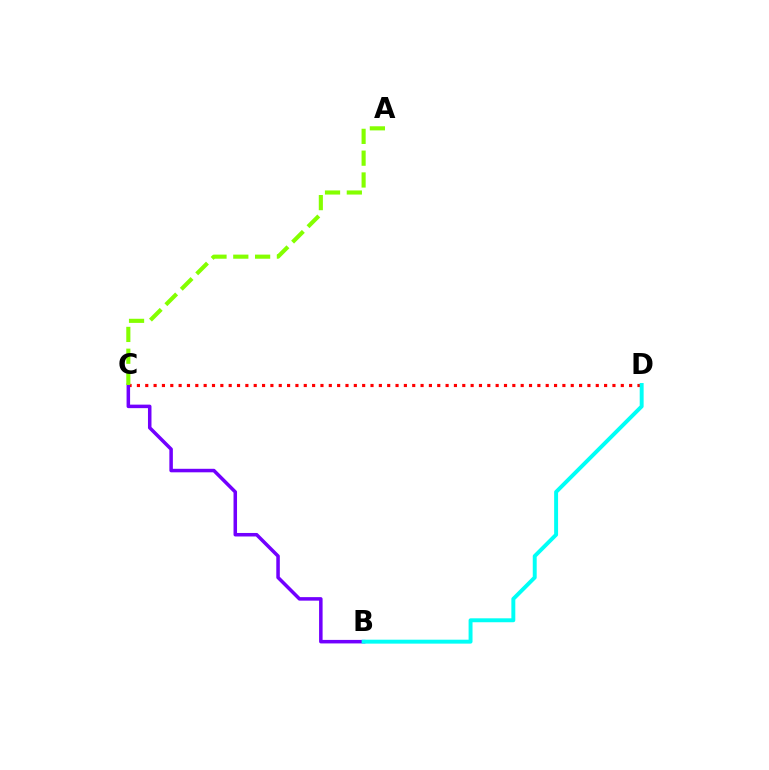{('C', 'D'): [{'color': '#ff0000', 'line_style': 'dotted', 'thickness': 2.27}], ('B', 'C'): [{'color': '#7200ff', 'line_style': 'solid', 'thickness': 2.53}], ('B', 'D'): [{'color': '#00fff6', 'line_style': 'solid', 'thickness': 2.83}], ('A', 'C'): [{'color': '#84ff00', 'line_style': 'dashed', 'thickness': 2.96}]}